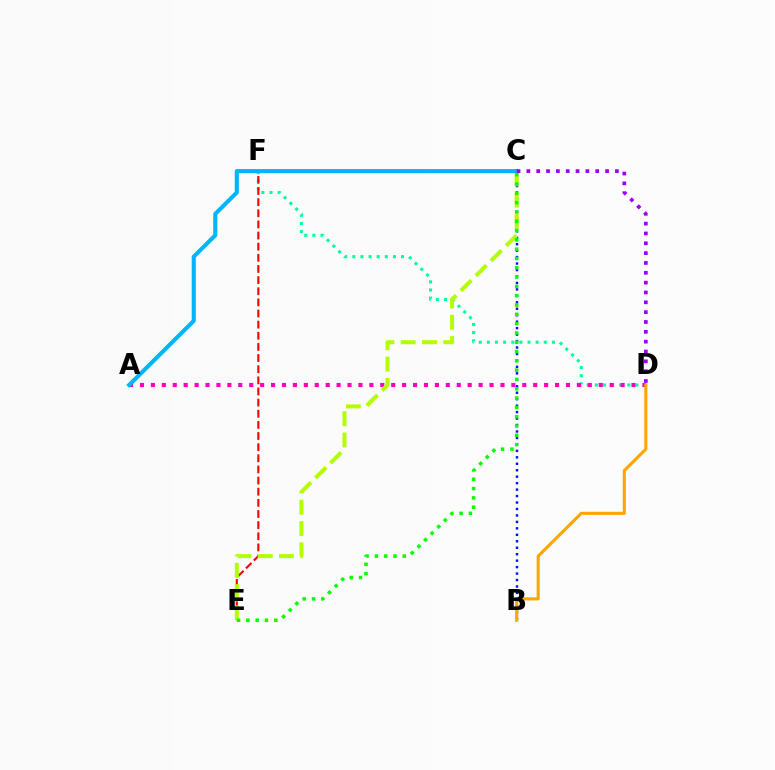{('D', 'F'): [{'color': '#00ff9d', 'line_style': 'dotted', 'thickness': 2.21}], ('B', 'C'): [{'color': '#0010ff', 'line_style': 'dotted', 'thickness': 1.75}], ('E', 'F'): [{'color': '#ff0000', 'line_style': 'dashed', 'thickness': 1.51}], ('A', 'D'): [{'color': '#ff00bd', 'line_style': 'dotted', 'thickness': 2.97}], ('C', 'E'): [{'color': '#b3ff00', 'line_style': 'dashed', 'thickness': 2.89}, {'color': '#08ff00', 'line_style': 'dotted', 'thickness': 2.53}], ('A', 'C'): [{'color': '#00b5ff', 'line_style': 'solid', 'thickness': 2.96}], ('C', 'D'): [{'color': '#9b00ff', 'line_style': 'dotted', 'thickness': 2.67}], ('B', 'D'): [{'color': '#ffa500', 'line_style': 'solid', 'thickness': 2.22}]}